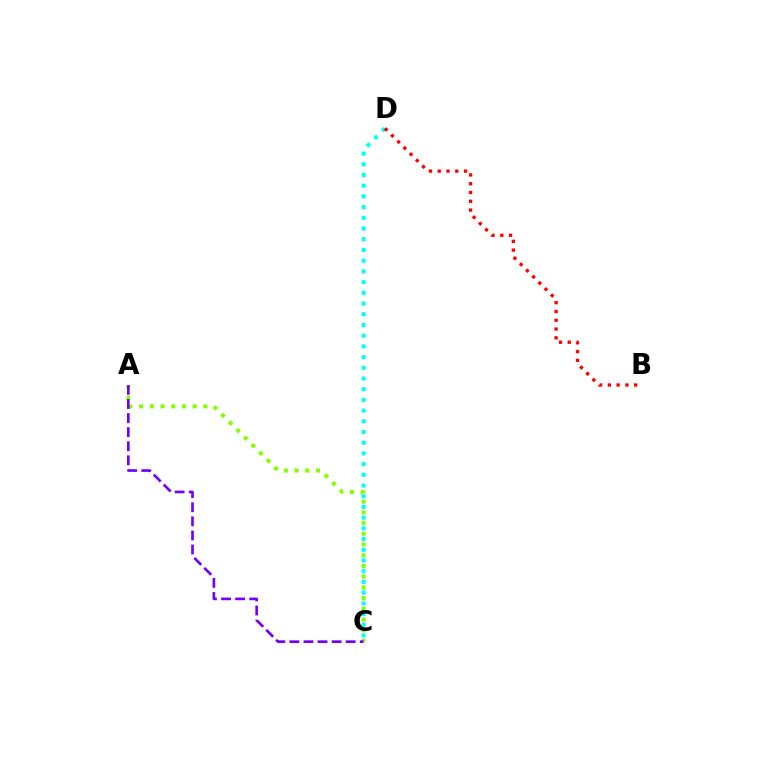{('A', 'C'): [{'color': '#84ff00', 'line_style': 'dotted', 'thickness': 2.91}, {'color': '#7200ff', 'line_style': 'dashed', 'thickness': 1.91}], ('C', 'D'): [{'color': '#00fff6', 'line_style': 'dotted', 'thickness': 2.91}], ('B', 'D'): [{'color': '#ff0000', 'line_style': 'dotted', 'thickness': 2.39}]}